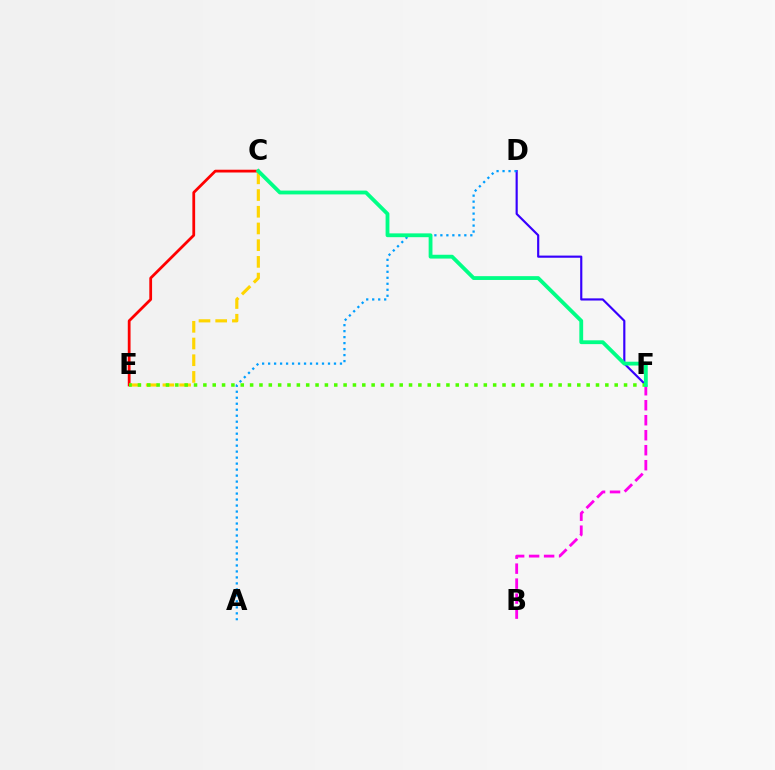{('C', 'E'): [{'color': '#ff0000', 'line_style': 'solid', 'thickness': 1.99}, {'color': '#ffd500', 'line_style': 'dashed', 'thickness': 2.27}], ('D', 'F'): [{'color': '#3700ff', 'line_style': 'solid', 'thickness': 1.56}], ('A', 'D'): [{'color': '#009eff', 'line_style': 'dotted', 'thickness': 1.63}], ('B', 'F'): [{'color': '#ff00ed', 'line_style': 'dashed', 'thickness': 2.04}], ('E', 'F'): [{'color': '#4fff00', 'line_style': 'dotted', 'thickness': 2.54}], ('C', 'F'): [{'color': '#00ff86', 'line_style': 'solid', 'thickness': 2.75}]}